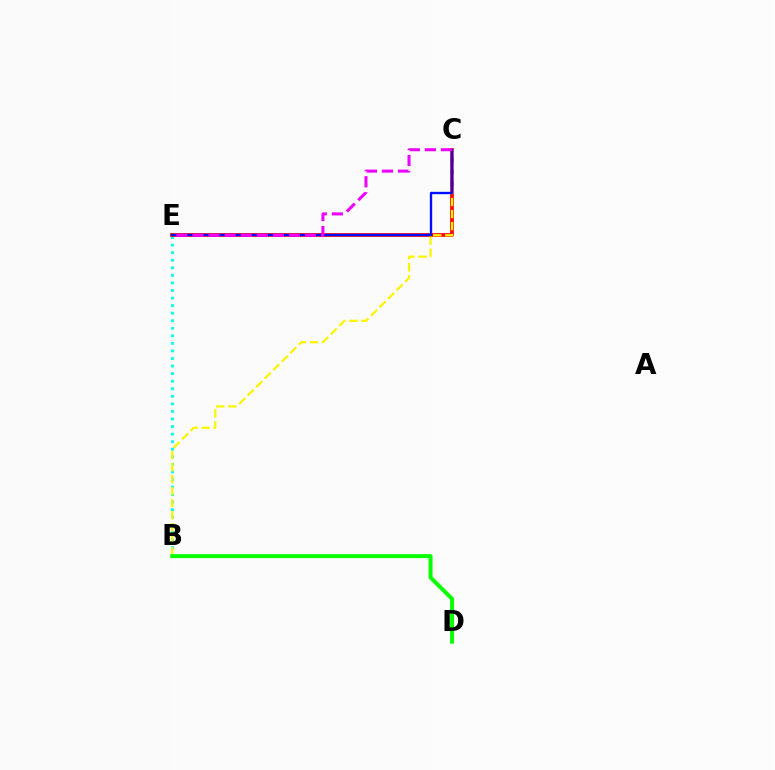{('B', 'E'): [{'color': '#00fff6', 'line_style': 'dotted', 'thickness': 2.05}], ('C', 'E'): [{'color': '#ff0000', 'line_style': 'solid', 'thickness': 2.67}, {'color': '#0010ff', 'line_style': 'solid', 'thickness': 1.69}, {'color': '#ee00ff', 'line_style': 'dashed', 'thickness': 2.18}], ('B', 'C'): [{'color': '#fcf500', 'line_style': 'dashed', 'thickness': 1.63}], ('B', 'D'): [{'color': '#08ff00', 'line_style': 'solid', 'thickness': 2.87}]}